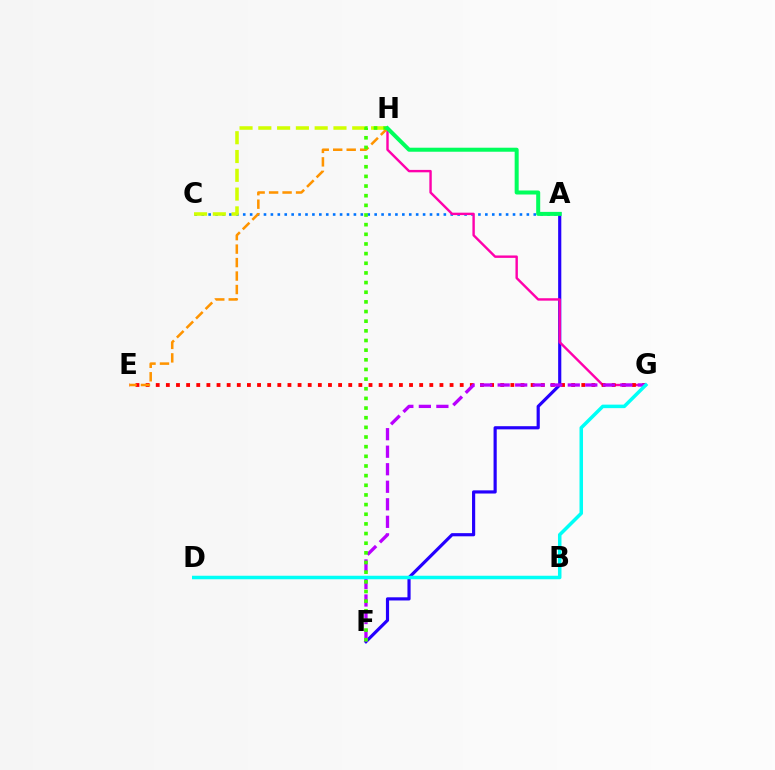{('A', 'C'): [{'color': '#0074ff', 'line_style': 'dotted', 'thickness': 1.88}], ('A', 'F'): [{'color': '#2500ff', 'line_style': 'solid', 'thickness': 2.28}], ('G', 'H'): [{'color': '#ff00ac', 'line_style': 'solid', 'thickness': 1.74}], ('E', 'G'): [{'color': '#ff0000', 'line_style': 'dotted', 'thickness': 2.75}], ('C', 'H'): [{'color': '#d1ff00', 'line_style': 'dashed', 'thickness': 2.55}], ('F', 'G'): [{'color': '#b900ff', 'line_style': 'dashed', 'thickness': 2.38}], ('E', 'H'): [{'color': '#ff9400', 'line_style': 'dashed', 'thickness': 1.83}], ('D', 'G'): [{'color': '#00fff6', 'line_style': 'solid', 'thickness': 2.53}], ('F', 'H'): [{'color': '#3dff00', 'line_style': 'dotted', 'thickness': 2.62}], ('A', 'H'): [{'color': '#00ff5c', 'line_style': 'solid', 'thickness': 2.89}]}